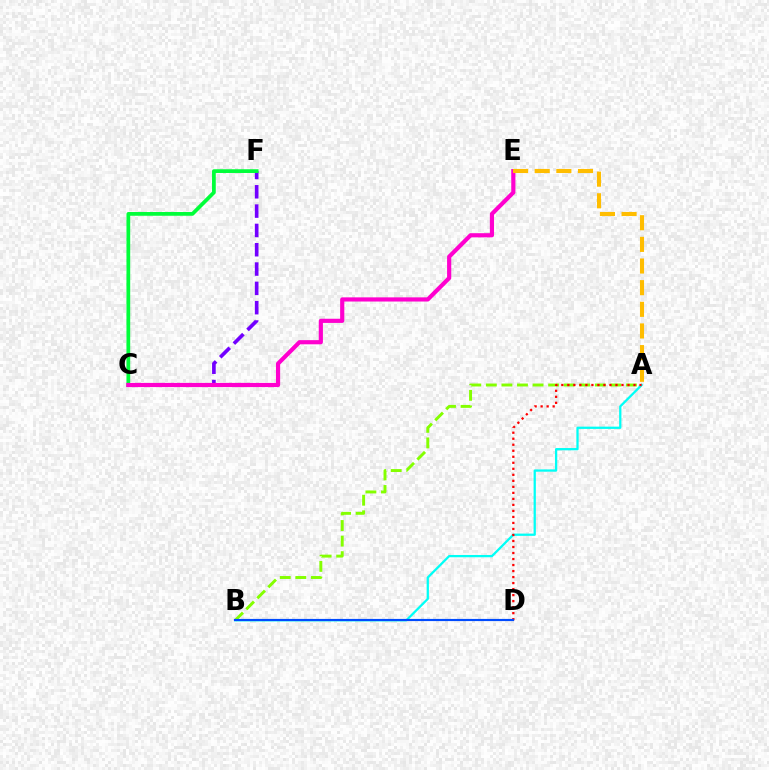{('A', 'B'): [{'color': '#84ff00', 'line_style': 'dashed', 'thickness': 2.11}, {'color': '#00fff6', 'line_style': 'solid', 'thickness': 1.63}], ('C', 'F'): [{'color': '#7200ff', 'line_style': 'dashed', 'thickness': 2.62}, {'color': '#00ff39', 'line_style': 'solid', 'thickness': 2.69}], ('A', 'D'): [{'color': '#ff0000', 'line_style': 'dotted', 'thickness': 1.63}], ('C', 'E'): [{'color': '#ff00cf', 'line_style': 'solid', 'thickness': 3.0}], ('A', 'E'): [{'color': '#ffbd00', 'line_style': 'dashed', 'thickness': 2.94}], ('B', 'D'): [{'color': '#004bff', 'line_style': 'solid', 'thickness': 1.56}]}